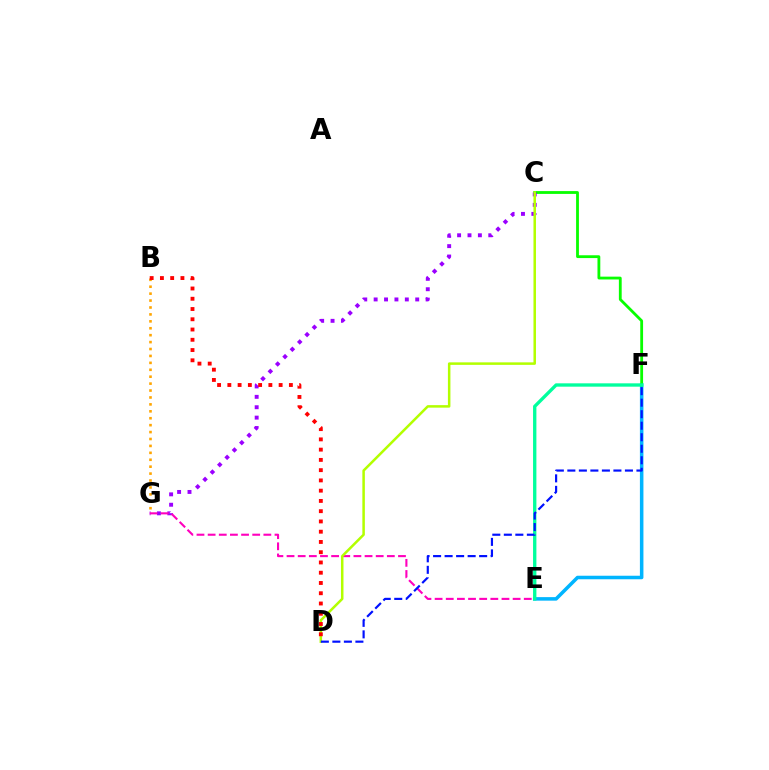{('E', 'F'): [{'color': '#00b5ff', 'line_style': 'solid', 'thickness': 2.54}, {'color': '#00ff9d', 'line_style': 'solid', 'thickness': 2.41}], ('C', 'F'): [{'color': '#08ff00', 'line_style': 'solid', 'thickness': 2.03}], ('C', 'G'): [{'color': '#9b00ff', 'line_style': 'dotted', 'thickness': 2.82}], ('E', 'G'): [{'color': '#ff00bd', 'line_style': 'dashed', 'thickness': 1.51}], ('B', 'G'): [{'color': '#ffa500', 'line_style': 'dotted', 'thickness': 1.88}], ('C', 'D'): [{'color': '#b3ff00', 'line_style': 'solid', 'thickness': 1.81}], ('D', 'F'): [{'color': '#0010ff', 'line_style': 'dashed', 'thickness': 1.56}], ('B', 'D'): [{'color': '#ff0000', 'line_style': 'dotted', 'thickness': 2.79}]}